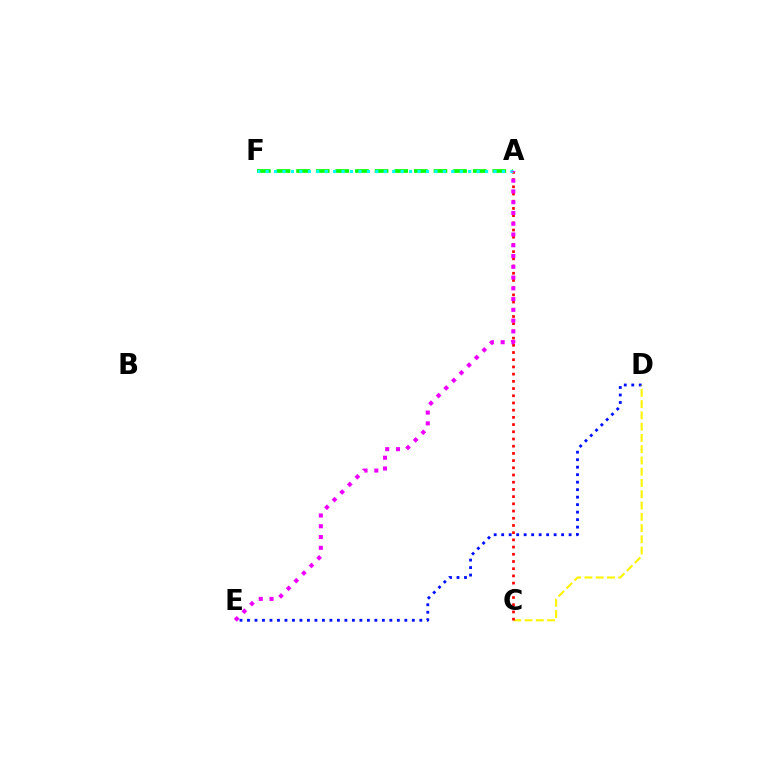{('A', 'F'): [{'color': '#08ff00', 'line_style': 'dashed', 'thickness': 2.67}, {'color': '#00fff6', 'line_style': 'dotted', 'thickness': 2.29}], ('D', 'E'): [{'color': '#0010ff', 'line_style': 'dotted', 'thickness': 2.04}], ('C', 'D'): [{'color': '#fcf500', 'line_style': 'dashed', 'thickness': 1.53}], ('A', 'C'): [{'color': '#ff0000', 'line_style': 'dotted', 'thickness': 1.96}], ('A', 'E'): [{'color': '#ee00ff', 'line_style': 'dotted', 'thickness': 2.92}]}